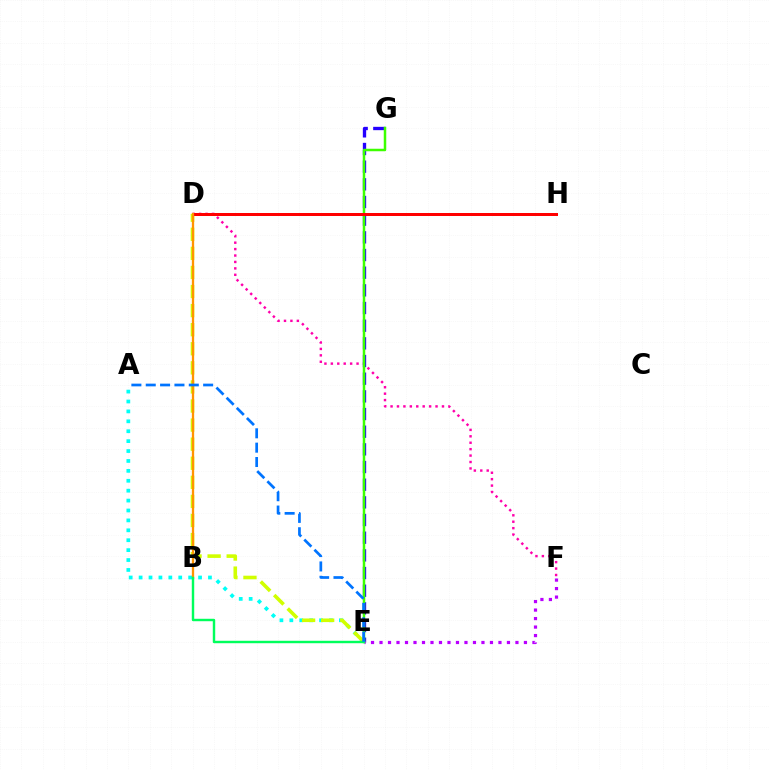{('D', 'F'): [{'color': '#ff00ac', 'line_style': 'dotted', 'thickness': 1.75}], ('A', 'E'): [{'color': '#00fff6', 'line_style': 'dotted', 'thickness': 2.69}, {'color': '#0074ff', 'line_style': 'dashed', 'thickness': 1.95}], ('E', 'G'): [{'color': '#2500ff', 'line_style': 'dashed', 'thickness': 2.4}, {'color': '#3dff00', 'line_style': 'solid', 'thickness': 1.8}], ('D', 'E'): [{'color': '#d1ff00', 'line_style': 'dashed', 'thickness': 2.59}], ('E', 'F'): [{'color': '#b900ff', 'line_style': 'dotted', 'thickness': 2.31}], ('D', 'H'): [{'color': '#ff0000', 'line_style': 'solid', 'thickness': 2.16}], ('B', 'D'): [{'color': '#ff9400', 'line_style': 'solid', 'thickness': 1.66}], ('B', 'E'): [{'color': '#00ff5c', 'line_style': 'solid', 'thickness': 1.75}]}